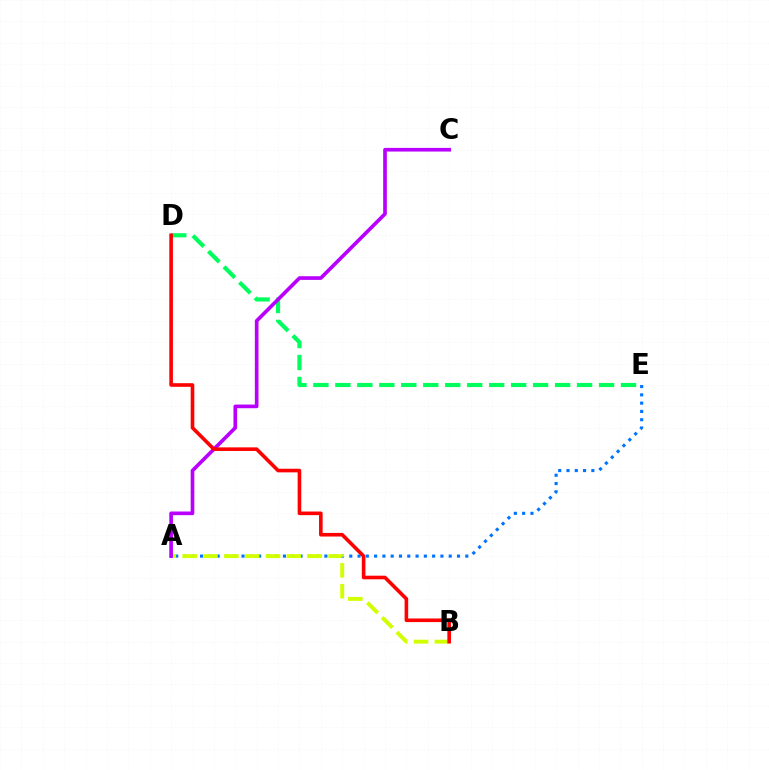{('D', 'E'): [{'color': '#00ff5c', 'line_style': 'dashed', 'thickness': 2.99}], ('A', 'E'): [{'color': '#0074ff', 'line_style': 'dotted', 'thickness': 2.25}], ('A', 'B'): [{'color': '#d1ff00', 'line_style': 'dashed', 'thickness': 2.83}], ('A', 'C'): [{'color': '#b900ff', 'line_style': 'solid', 'thickness': 2.64}], ('B', 'D'): [{'color': '#ff0000', 'line_style': 'solid', 'thickness': 2.6}]}